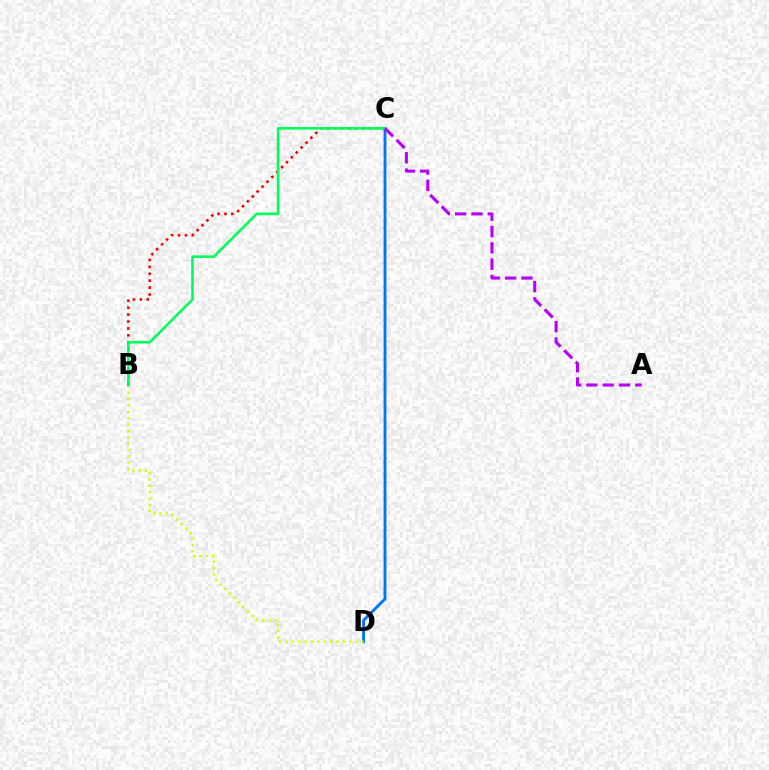{('B', 'C'): [{'color': '#ff0000', 'line_style': 'dotted', 'thickness': 1.88}, {'color': '#00ff5c', 'line_style': 'solid', 'thickness': 1.87}], ('C', 'D'): [{'color': '#0074ff', 'line_style': 'solid', 'thickness': 2.05}], ('B', 'D'): [{'color': '#d1ff00', 'line_style': 'dotted', 'thickness': 1.73}], ('A', 'C'): [{'color': '#b900ff', 'line_style': 'dashed', 'thickness': 2.22}]}